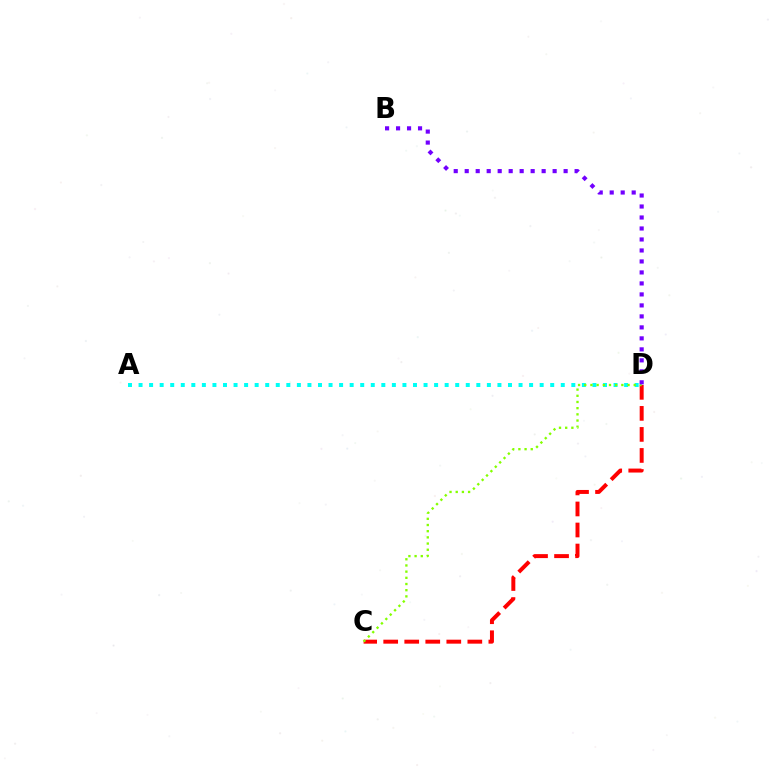{('A', 'D'): [{'color': '#00fff6', 'line_style': 'dotted', 'thickness': 2.87}], ('C', 'D'): [{'color': '#ff0000', 'line_style': 'dashed', 'thickness': 2.86}, {'color': '#84ff00', 'line_style': 'dotted', 'thickness': 1.68}], ('B', 'D'): [{'color': '#7200ff', 'line_style': 'dotted', 'thickness': 2.99}]}